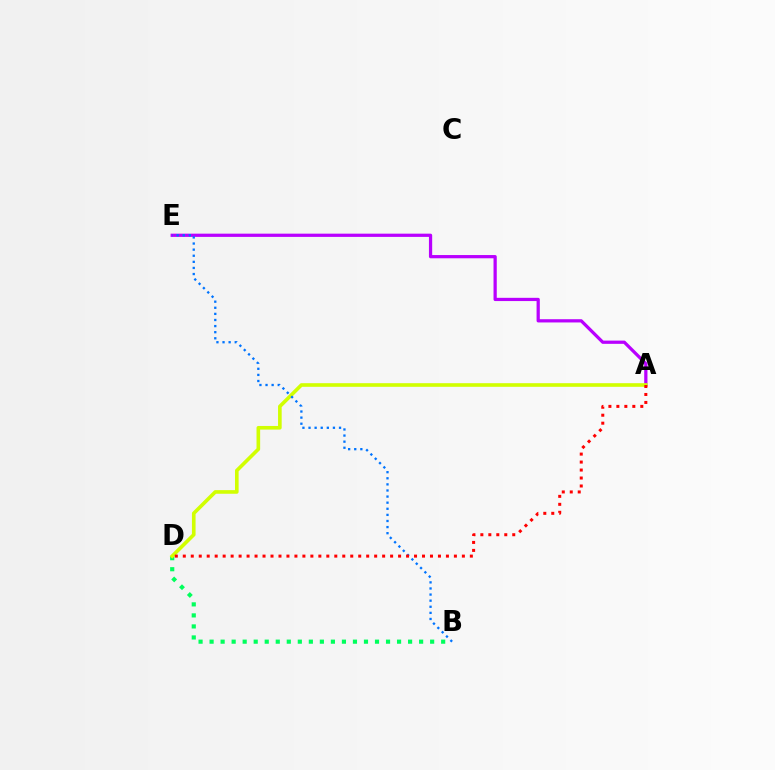{('B', 'D'): [{'color': '#00ff5c', 'line_style': 'dotted', 'thickness': 3.0}], ('A', 'E'): [{'color': '#b900ff', 'line_style': 'solid', 'thickness': 2.33}], ('A', 'D'): [{'color': '#d1ff00', 'line_style': 'solid', 'thickness': 2.61}, {'color': '#ff0000', 'line_style': 'dotted', 'thickness': 2.17}], ('B', 'E'): [{'color': '#0074ff', 'line_style': 'dotted', 'thickness': 1.66}]}